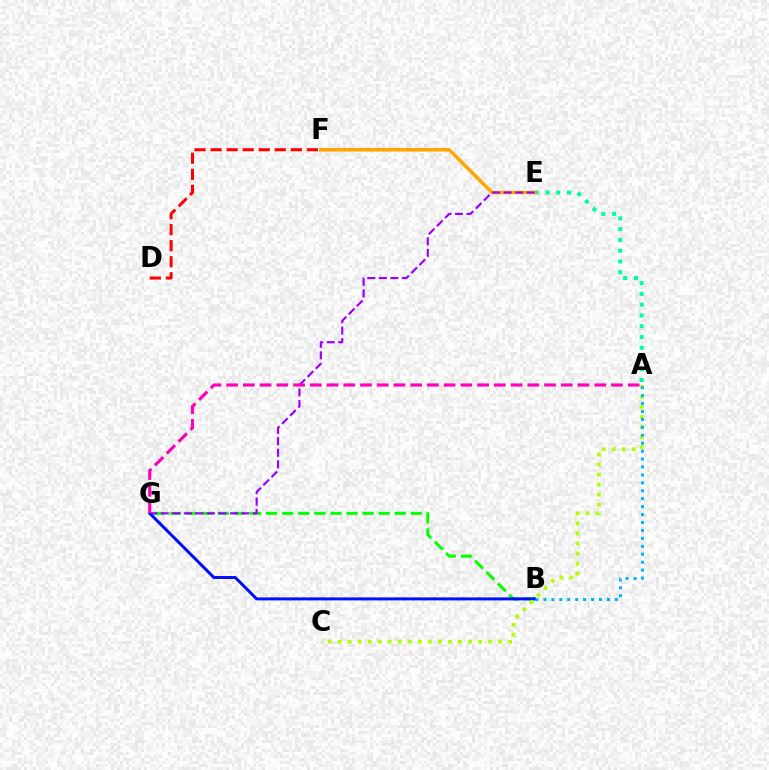{('A', 'E'): [{'color': '#00ff9d', 'line_style': 'dotted', 'thickness': 2.93}], ('B', 'G'): [{'color': '#08ff00', 'line_style': 'dashed', 'thickness': 2.18}, {'color': '#0010ff', 'line_style': 'solid', 'thickness': 2.16}], ('E', 'F'): [{'color': '#ffa500', 'line_style': 'solid', 'thickness': 2.54}], ('E', 'G'): [{'color': '#9b00ff', 'line_style': 'dashed', 'thickness': 1.56}], ('D', 'F'): [{'color': '#ff0000', 'line_style': 'dashed', 'thickness': 2.18}], ('A', 'G'): [{'color': '#ff00bd', 'line_style': 'dashed', 'thickness': 2.27}], ('A', 'C'): [{'color': '#b3ff00', 'line_style': 'dotted', 'thickness': 2.73}], ('A', 'B'): [{'color': '#00b5ff', 'line_style': 'dotted', 'thickness': 2.16}]}